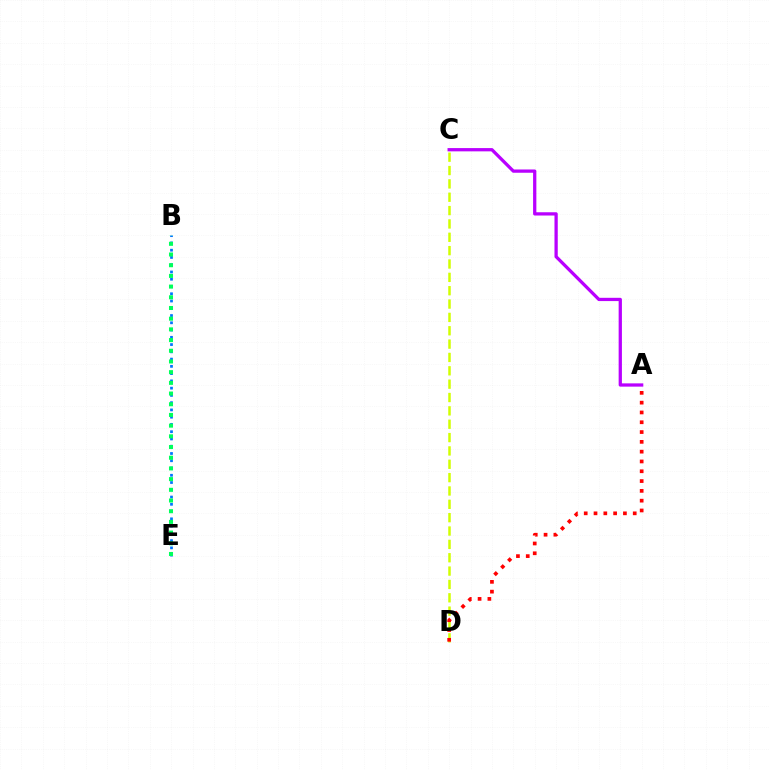{('C', 'D'): [{'color': '#d1ff00', 'line_style': 'dashed', 'thickness': 1.81}], ('B', 'E'): [{'color': '#0074ff', 'line_style': 'dotted', 'thickness': 1.97}, {'color': '#00ff5c', 'line_style': 'dotted', 'thickness': 2.91}], ('A', 'C'): [{'color': '#b900ff', 'line_style': 'solid', 'thickness': 2.35}], ('A', 'D'): [{'color': '#ff0000', 'line_style': 'dotted', 'thickness': 2.66}]}